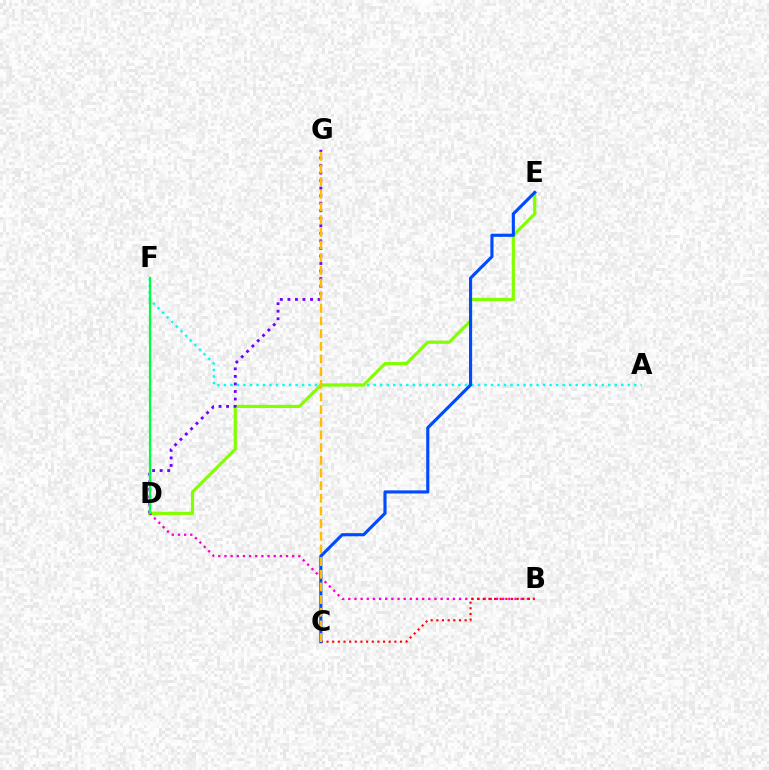{('A', 'F'): [{'color': '#00fff6', 'line_style': 'dotted', 'thickness': 1.77}], ('D', 'E'): [{'color': '#84ff00', 'line_style': 'solid', 'thickness': 2.3}], ('D', 'G'): [{'color': '#7200ff', 'line_style': 'dotted', 'thickness': 2.05}], ('B', 'D'): [{'color': '#ff00cf', 'line_style': 'dotted', 'thickness': 1.67}], ('D', 'F'): [{'color': '#00ff39', 'line_style': 'solid', 'thickness': 1.61}], ('B', 'C'): [{'color': '#ff0000', 'line_style': 'dotted', 'thickness': 1.54}], ('C', 'E'): [{'color': '#004bff', 'line_style': 'solid', 'thickness': 2.25}], ('C', 'G'): [{'color': '#ffbd00', 'line_style': 'dashed', 'thickness': 1.72}]}